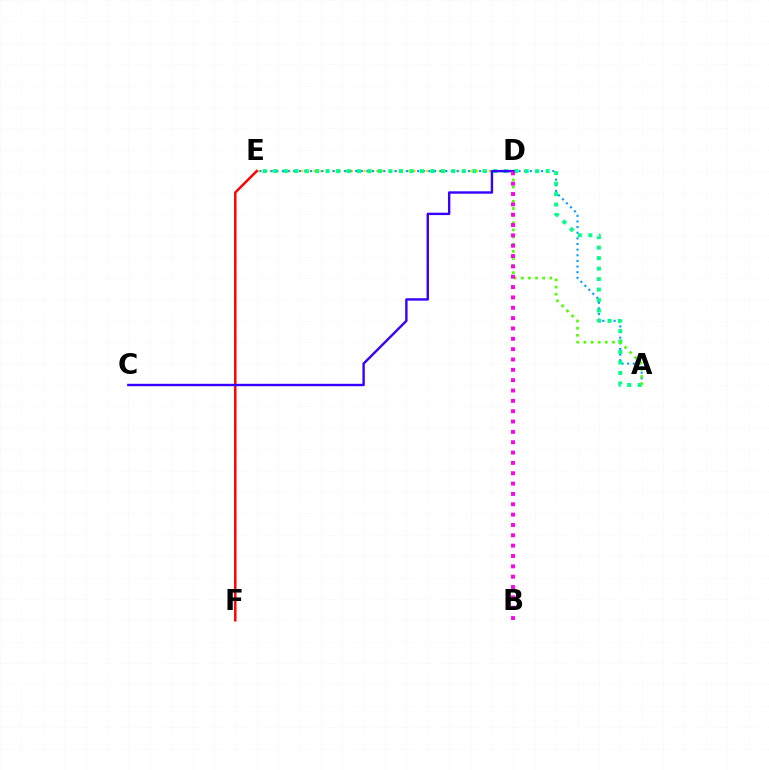{('D', 'E'): [{'color': '#ffd500', 'line_style': 'dotted', 'thickness': 1.7}], ('A', 'E'): [{'color': '#009eff', 'line_style': 'dotted', 'thickness': 1.53}, {'color': '#00ff86', 'line_style': 'dotted', 'thickness': 2.85}], ('A', 'D'): [{'color': '#4fff00', 'line_style': 'dotted', 'thickness': 1.94}], ('E', 'F'): [{'color': '#ff0000', 'line_style': 'solid', 'thickness': 1.77}], ('C', 'D'): [{'color': '#3700ff', 'line_style': 'solid', 'thickness': 1.73}], ('B', 'D'): [{'color': '#ff00ed', 'line_style': 'dotted', 'thickness': 2.81}]}